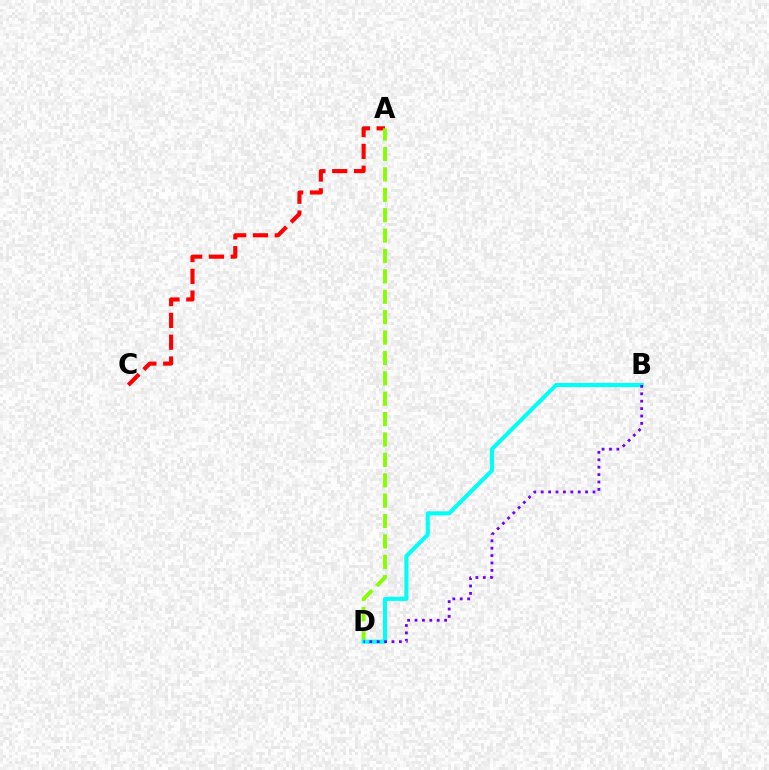{('A', 'C'): [{'color': '#ff0000', 'line_style': 'dashed', 'thickness': 2.96}], ('A', 'D'): [{'color': '#84ff00', 'line_style': 'dashed', 'thickness': 2.77}], ('B', 'D'): [{'color': '#00fff6', 'line_style': 'solid', 'thickness': 2.93}, {'color': '#7200ff', 'line_style': 'dotted', 'thickness': 2.01}]}